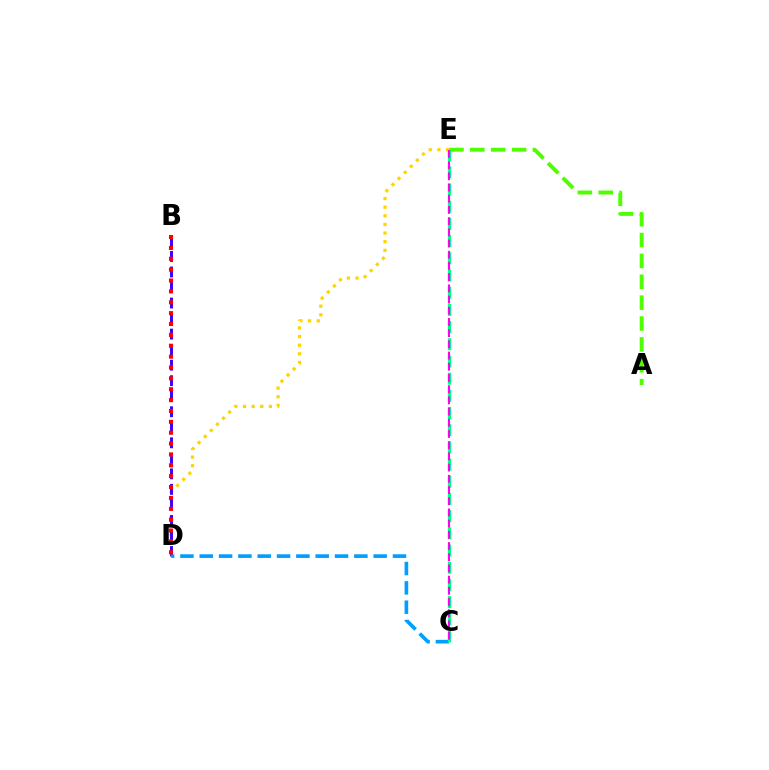{('A', 'E'): [{'color': '#4fff00', 'line_style': 'dashed', 'thickness': 2.84}], ('D', 'E'): [{'color': '#ffd500', 'line_style': 'dotted', 'thickness': 2.35}], ('B', 'D'): [{'color': '#3700ff', 'line_style': 'dashed', 'thickness': 2.11}, {'color': '#ff0000', 'line_style': 'dotted', 'thickness': 2.95}], ('C', 'D'): [{'color': '#009eff', 'line_style': 'dashed', 'thickness': 2.63}], ('C', 'E'): [{'color': '#00ff86', 'line_style': 'dashed', 'thickness': 2.34}, {'color': '#ff00ed', 'line_style': 'dashed', 'thickness': 1.52}]}